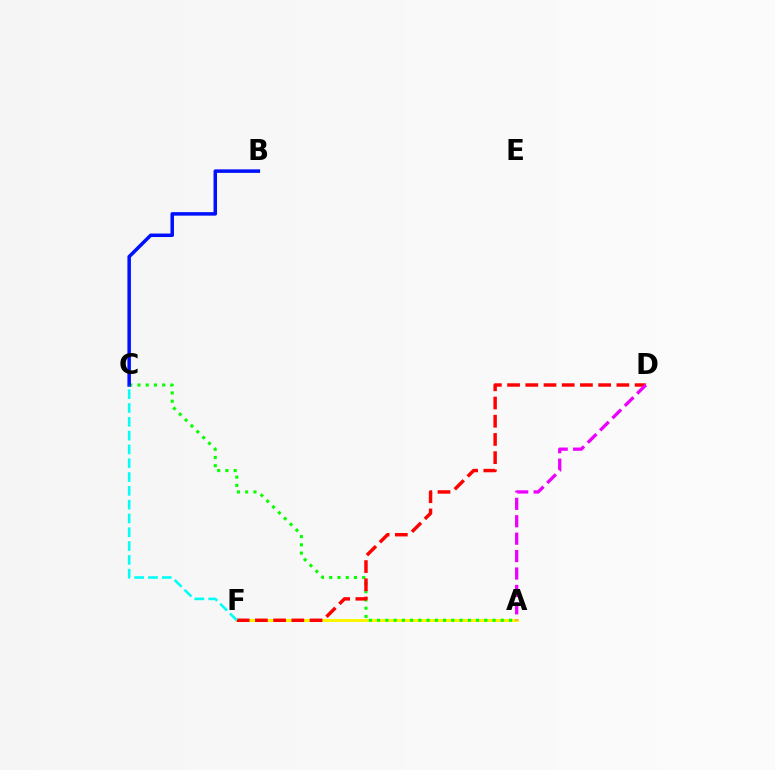{('A', 'F'): [{'color': '#fcf500', 'line_style': 'solid', 'thickness': 2.16}], ('A', 'C'): [{'color': '#08ff00', 'line_style': 'dotted', 'thickness': 2.24}], ('B', 'C'): [{'color': '#0010ff', 'line_style': 'solid', 'thickness': 2.53}], ('D', 'F'): [{'color': '#ff0000', 'line_style': 'dashed', 'thickness': 2.47}], ('C', 'F'): [{'color': '#00fff6', 'line_style': 'dashed', 'thickness': 1.88}], ('A', 'D'): [{'color': '#ee00ff', 'line_style': 'dashed', 'thickness': 2.37}]}